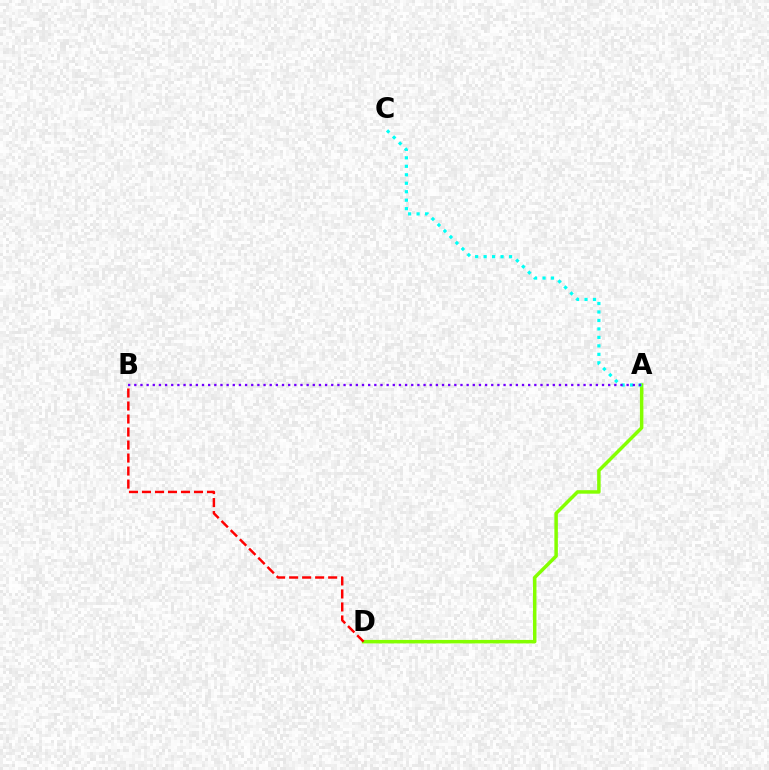{('A', 'D'): [{'color': '#84ff00', 'line_style': 'solid', 'thickness': 2.51}], ('A', 'C'): [{'color': '#00fff6', 'line_style': 'dotted', 'thickness': 2.3}], ('B', 'D'): [{'color': '#ff0000', 'line_style': 'dashed', 'thickness': 1.77}], ('A', 'B'): [{'color': '#7200ff', 'line_style': 'dotted', 'thickness': 1.67}]}